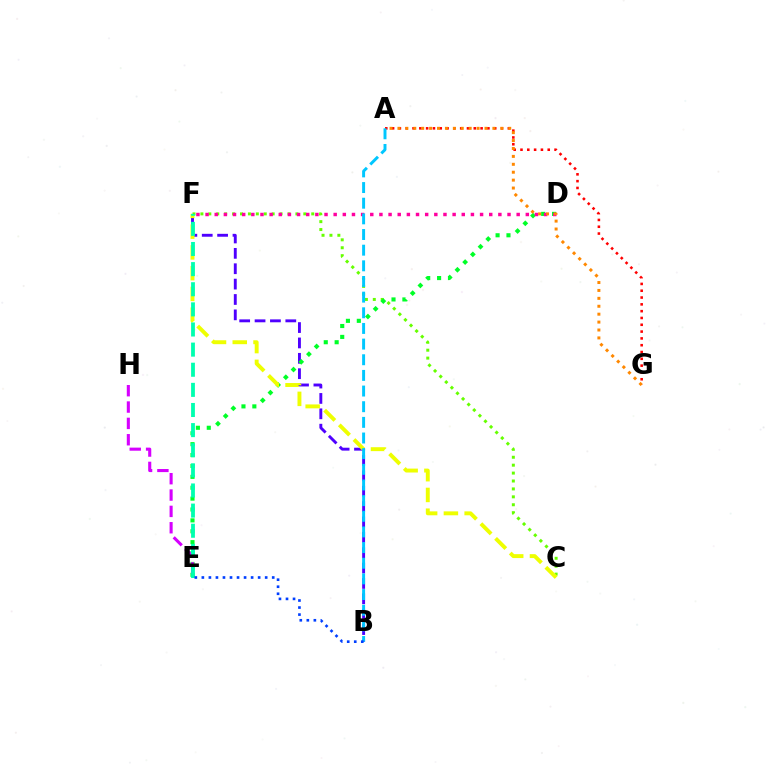{('C', 'F'): [{'color': '#66ff00', 'line_style': 'dotted', 'thickness': 2.15}, {'color': '#eeff00', 'line_style': 'dashed', 'thickness': 2.82}], ('A', 'G'): [{'color': '#ff0000', 'line_style': 'dotted', 'thickness': 1.85}, {'color': '#ff8800', 'line_style': 'dotted', 'thickness': 2.15}], ('B', 'F'): [{'color': '#4f00ff', 'line_style': 'dashed', 'thickness': 2.09}], ('D', 'E'): [{'color': '#00ff27', 'line_style': 'dotted', 'thickness': 2.96}], ('D', 'F'): [{'color': '#ff00a0', 'line_style': 'dotted', 'thickness': 2.49}], ('E', 'H'): [{'color': '#d600ff', 'line_style': 'dashed', 'thickness': 2.22}], ('E', 'F'): [{'color': '#00ffaf', 'line_style': 'dashed', 'thickness': 2.73}], ('A', 'B'): [{'color': '#00c7ff', 'line_style': 'dashed', 'thickness': 2.13}], ('B', 'E'): [{'color': '#003fff', 'line_style': 'dotted', 'thickness': 1.91}]}